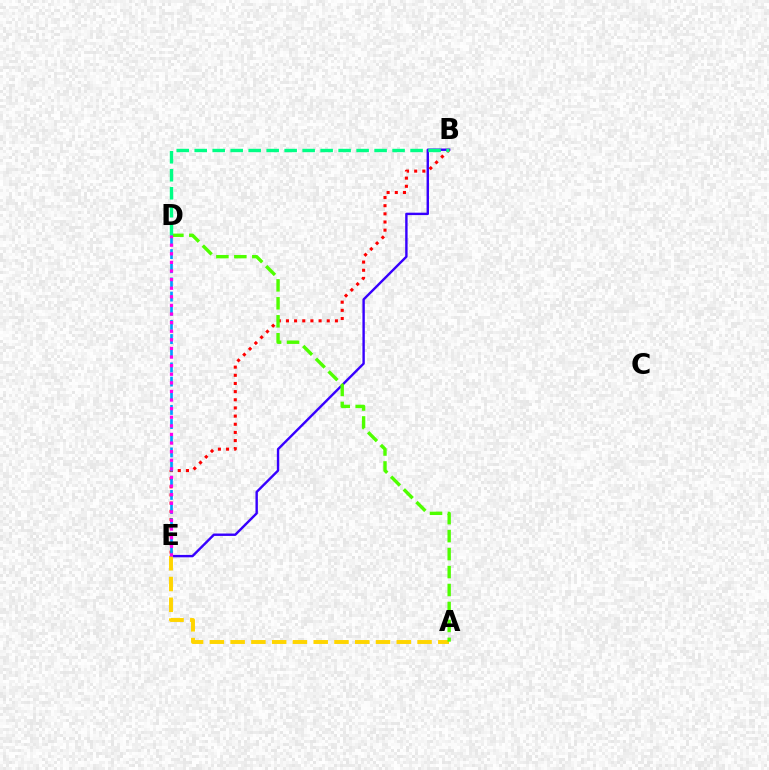{('B', 'E'): [{'color': '#3700ff', 'line_style': 'solid', 'thickness': 1.73}, {'color': '#ff0000', 'line_style': 'dotted', 'thickness': 2.22}], ('A', 'E'): [{'color': '#ffd500', 'line_style': 'dashed', 'thickness': 2.82}], ('A', 'D'): [{'color': '#4fff00', 'line_style': 'dashed', 'thickness': 2.44}], ('B', 'D'): [{'color': '#00ff86', 'line_style': 'dashed', 'thickness': 2.44}], ('D', 'E'): [{'color': '#009eff', 'line_style': 'dashed', 'thickness': 1.92}, {'color': '#ff00ed', 'line_style': 'dotted', 'thickness': 2.34}]}